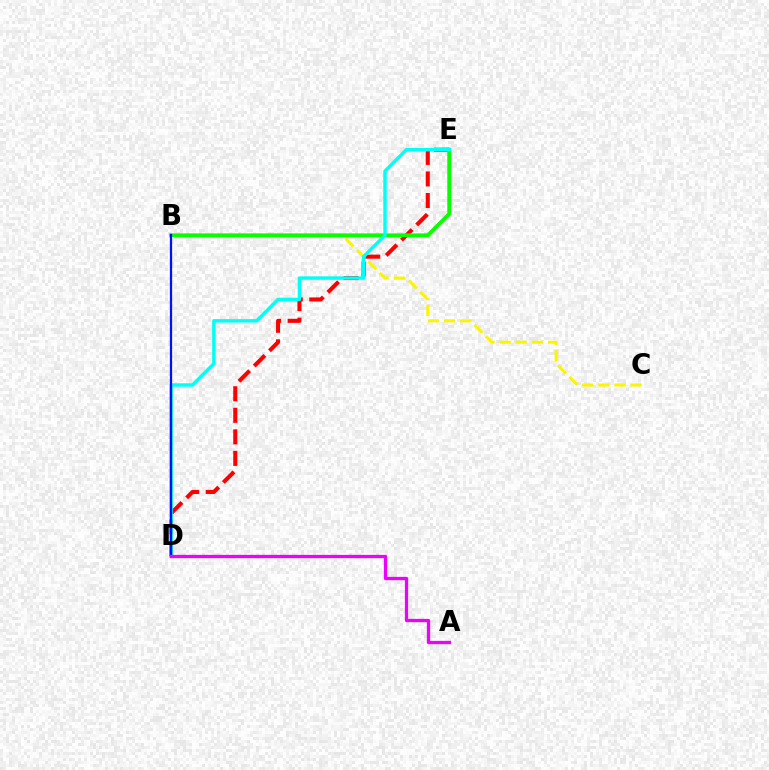{('D', 'E'): [{'color': '#ff0000', 'line_style': 'dashed', 'thickness': 2.93}, {'color': '#00fff6', 'line_style': 'solid', 'thickness': 2.47}], ('B', 'C'): [{'color': '#fcf500', 'line_style': 'dashed', 'thickness': 2.19}], ('B', 'E'): [{'color': '#08ff00', 'line_style': 'solid', 'thickness': 2.71}], ('B', 'D'): [{'color': '#0010ff', 'line_style': 'solid', 'thickness': 1.63}], ('A', 'D'): [{'color': '#ee00ff', 'line_style': 'solid', 'thickness': 2.36}]}